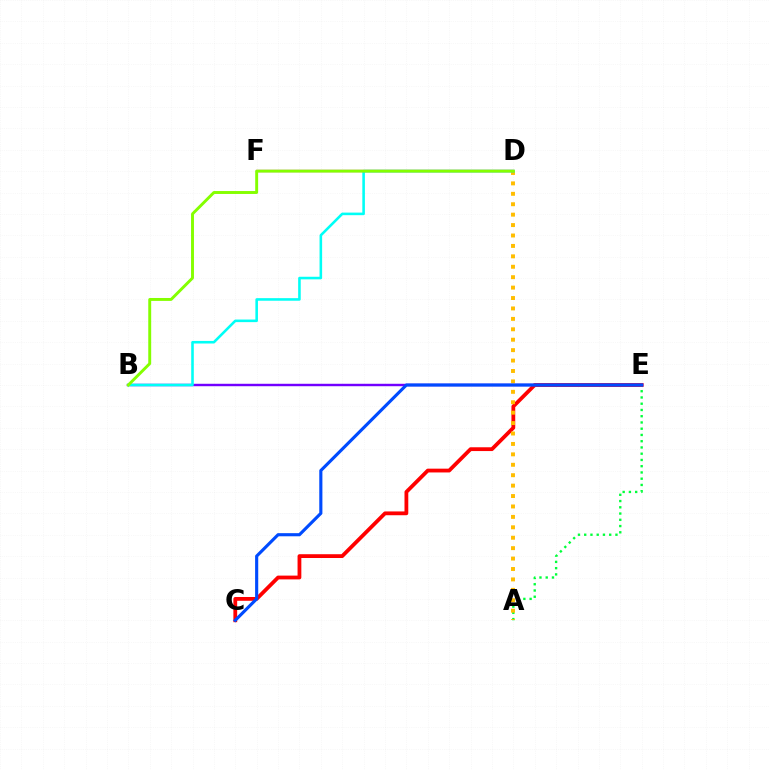{('C', 'E'): [{'color': '#ff0000', 'line_style': 'solid', 'thickness': 2.73}, {'color': '#004bff', 'line_style': 'solid', 'thickness': 2.25}], ('B', 'E'): [{'color': '#7200ff', 'line_style': 'solid', 'thickness': 1.76}], ('A', 'E'): [{'color': '#00ff39', 'line_style': 'dotted', 'thickness': 1.7}], ('A', 'D'): [{'color': '#ffbd00', 'line_style': 'dotted', 'thickness': 2.83}], ('B', 'D'): [{'color': '#00fff6', 'line_style': 'solid', 'thickness': 1.86}, {'color': '#84ff00', 'line_style': 'solid', 'thickness': 2.1}], ('D', 'F'): [{'color': '#ff00cf', 'line_style': 'solid', 'thickness': 1.63}]}